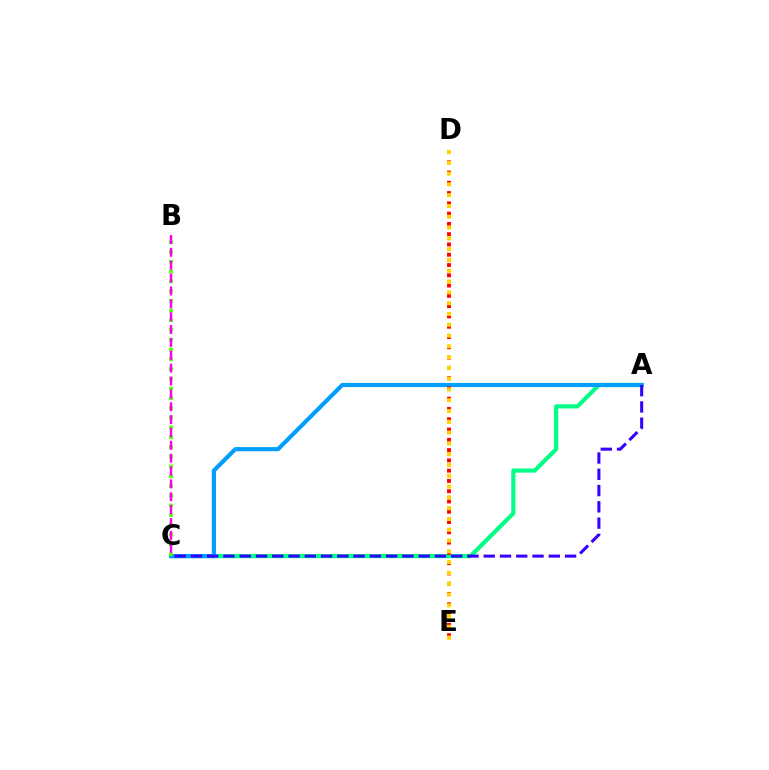{('A', 'C'): [{'color': '#00ff86', 'line_style': 'solid', 'thickness': 2.99}, {'color': '#009eff', 'line_style': 'solid', 'thickness': 2.97}, {'color': '#3700ff', 'line_style': 'dashed', 'thickness': 2.21}], ('B', 'C'): [{'color': '#4fff00', 'line_style': 'dotted', 'thickness': 2.65}, {'color': '#ff00ed', 'line_style': 'dashed', 'thickness': 1.75}], ('D', 'E'): [{'color': '#ff0000', 'line_style': 'dotted', 'thickness': 2.79}, {'color': '#ffd500', 'line_style': 'dotted', 'thickness': 2.93}]}